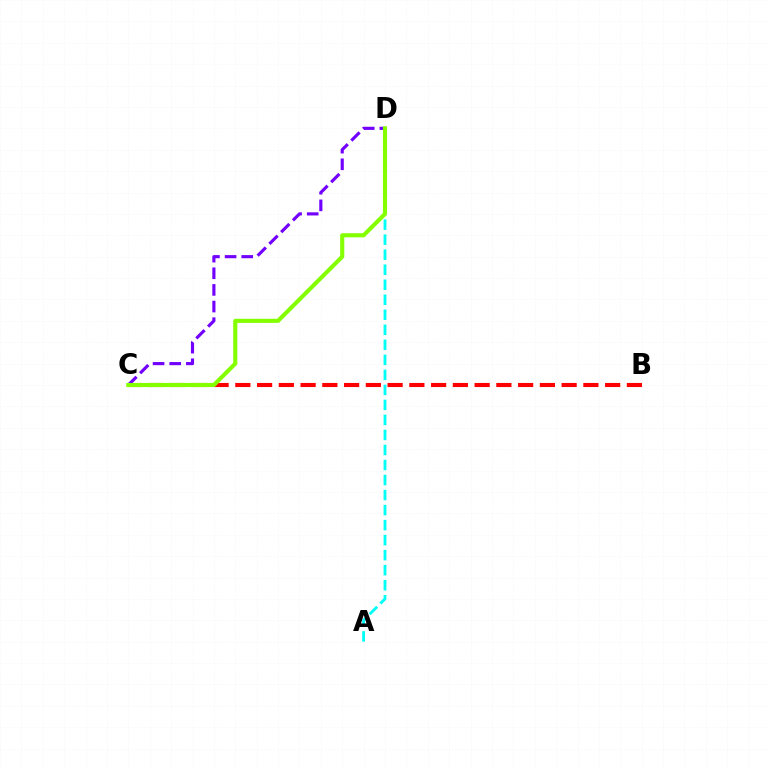{('A', 'D'): [{'color': '#00fff6', 'line_style': 'dashed', 'thickness': 2.04}], ('B', 'C'): [{'color': '#ff0000', 'line_style': 'dashed', 'thickness': 2.96}], ('C', 'D'): [{'color': '#7200ff', 'line_style': 'dashed', 'thickness': 2.26}, {'color': '#84ff00', 'line_style': 'solid', 'thickness': 2.96}]}